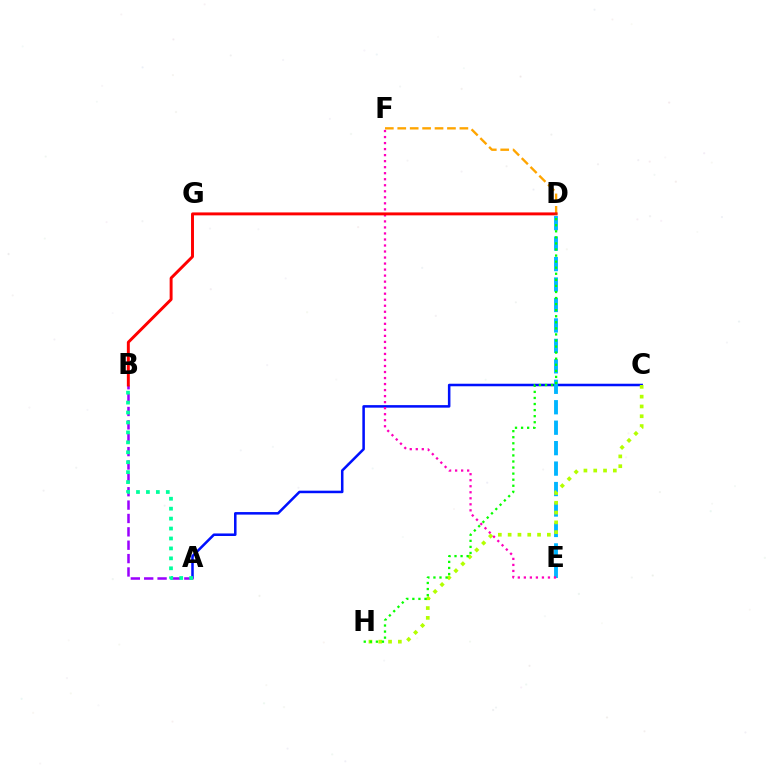{('D', 'F'): [{'color': '#ffa500', 'line_style': 'dashed', 'thickness': 1.69}], ('A', 'C'): [{'color': '#0010ff', 'line_style': 'solid', 'thickness': 1.83}], ('D', 'E'): [{'color': '#00b5ff', 'line_style': 'dashed', 'thickness': 2.78}], ('C', 'H'): [{'color': '#b3ff00', 'line_style': 'dotted', 'thickness': 2.66}], ('A', 'B'): [{'color': '#9b00ff', 'line_style': 'dashed', 'thickness': 1.82}, {'color': '#00ff9d', 'line_style': 'dotted', 'thickness': 2.7}], ('E', 'F'): [{'color': '#ff00bd', 'line_style': 'dotted', 'thickness': 1.64}], ('B', 'D'): [{'color': '#ff0000', 'line_style': 'solid', 'thickness': 2.11}], ('D', 'H'): [{'color': '#08ff00', 'line_style': 'dotted', 'thickness': 1.65}]}